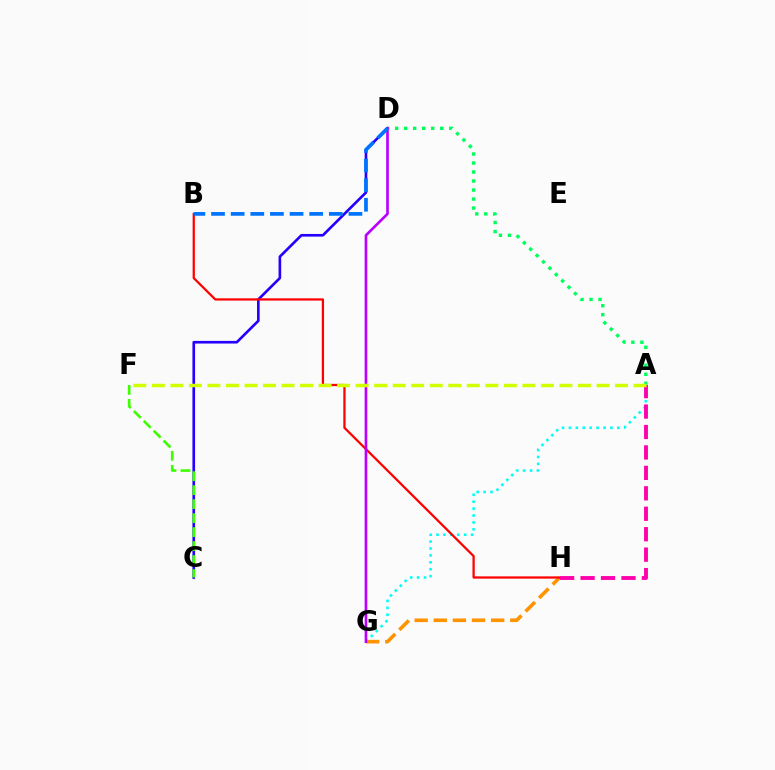{('A', 'G'): [{'color': '#00fff6', 'line_style': 'dotted', 'thickness': 1.88}], ('C', 'D'): [{'color': '#2500ff', 'line_style': 'solid', 'thickness': 1.91}], ('A', 'D'): [{'color': '#00ff5c', 'line_style': 'dotted', 'thickness': 2.45}], ('G', 'H'): [{'color': '#ff9400', 'line_style': 'dashed', 'thickness': 2.6}], ('B', 'H'): [{'color': '#ff0000', 'line_style': 'solid', 'thickness': 1.62}], ('D', 'G'): [{'color': '#b900ff', 'line_style': 'solid', 'thickness': 1.91}], ('B', 'D'): [{'color': '#0074ff', 'line_style': 'dashed', 'thickness': 2.67}], ('A', 'H'): [{'color': '#ff00ac', 'line_style': 'dashed', 'thickness': 2.78}], ('A', 'F'): [{'color': '#d1ff00', 'line_style': 'dashed', 'thickness': 2.52}], ('C', 'F'): [{'color': '#3dff00', 'line_style': 'dashed', 'thickness': 1.9}]}